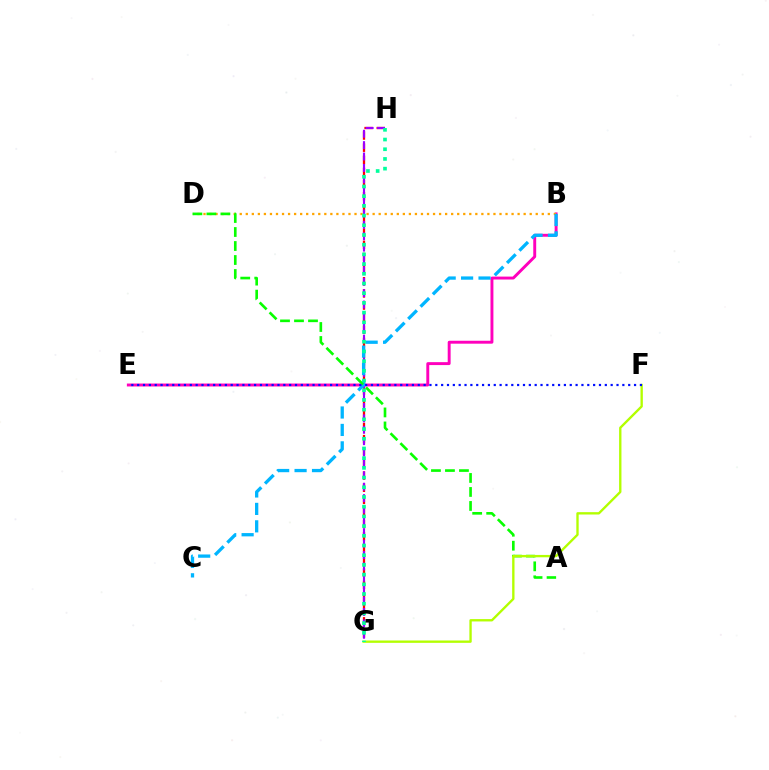{('G', 'H'): [{'color': '#ff0000', 'line_style': 'dashed', 'thickness': 1.65}, {'color': '#9b00ff', 'line_style': 'dashed', 'thickness': 1.55}, {'color': '#00ff9d', 'line_style': 'dotted', 'thickness': 2.64}], ('B', 'E'): [{'color': '#ff00bd', 'line_style': 'solid', 'thickness': 2.11}], ('B', 'D'): [{'color': '#ffa500', 'line_style': 'dotted', 'thickness': 1.64}], ('B', 'C'): [{'color': '#00b5ff', 'line_style': 'dashed', 'thickness': 2.37}], ('A', 'D'): [{'color': '#08ff00', 'line_style': 'dashed', 'thickness': 1.9}], ('F', 'G'): [{'color': '#b3ff00', 'line_style': 'solid', 'thickness': 1.69}], ('E', 'F'): [{'color': '#0010ff', 'line_style': 'dotted', 'thickness': 1.59}]}